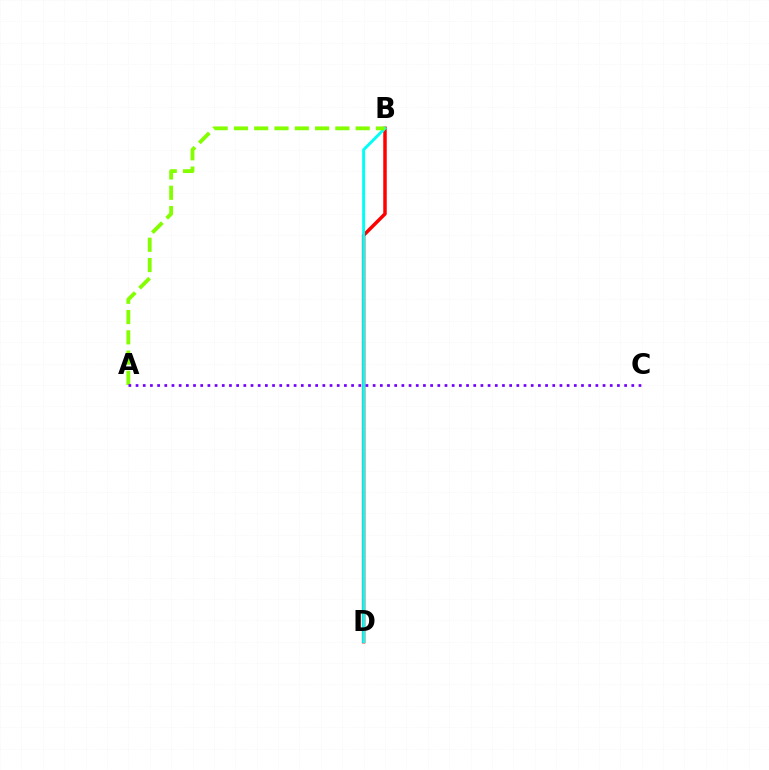{('B', 'D'): [{'color': '#ff0000', 'line_style': 'solid', 'thickness': 2.51}, {'color': '#00fff6', 'line_style': 'solid', 'thickness': 2.1}], ('A', 'B'): [{'color': '#84ff00', 'line_style': 'dashed', 'thickness': 2.76}], ('A', 'C'): [{'color': '#7200ff', 'line_style': 'dotted', 'thickness': 1.95}]}